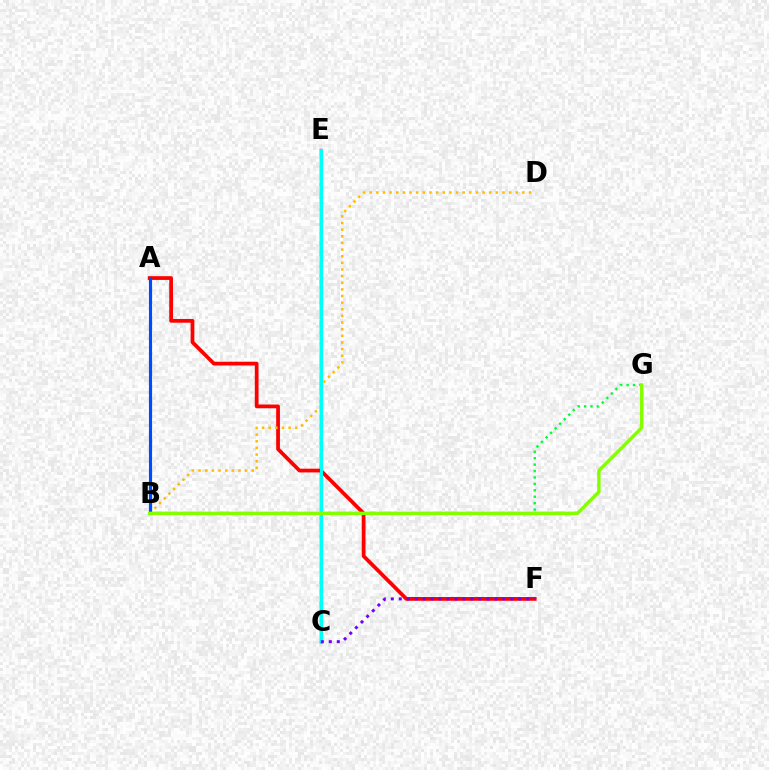{('C', 'E'): [{'color': '#ff00cf', 'line_style': 'solid', 'thickness': 1.78}, {'color': '#00fff6', 'line_style': 'solid', 'thickness': 2.2}], ('A', 'F'): [{'color': '#ff0000', 'line_style': 'solid', 'thickness': 2.7}], ('B', 'D'): [{'color': '#ffbd00', 'line_style': 'dotted', 'thickness': 1.8}], ('A', 'B'): [{'color': '#004bff', 'line_style': 'solid', 'thickness': 2.26}], ('C', 'F'): [{'color': '#7200ff', 'line_style': 'dotted', 'thickness': 2.17}], ('B', 'G'): [{'color': '#00ff39', 'line_style': 'dotted', 'thickness': 1.75}, {'color': '#84ff00', 'line_style': 'solid', 'thickness': 2.44}]}